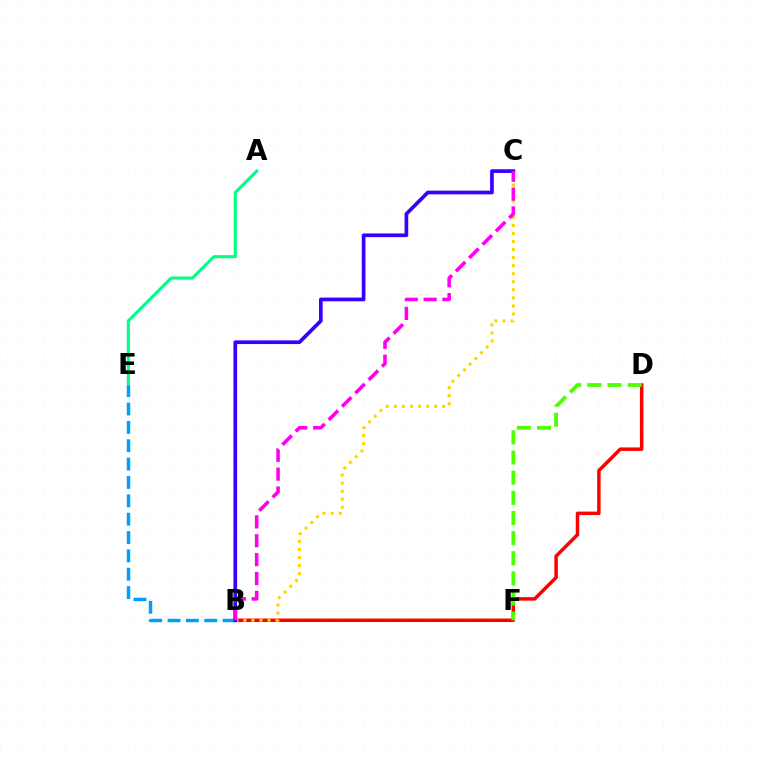{('A', 'E'): [{'color': '#00ff86', 'line_style': 'solid', 'thickness': 2.21}], ('B', 'D'): [{'color': '#ff0000', 'line_style': 'solid', 'thickness': 2.5}], ('B', 'E'): [{'color': '#009eff', 'line_style': 'dashed', 'thickness': 2.49}], ('B', 'C'): [{'color': '#ffd500', 'line_style': 'dotted', 'thickness': 2.19}, {'color': '#3700ff', 'line_style': 'solid', 'thickness': 2.65}, {'color': '#ff00ed', 'line_style': 'dashed', 'thickness': 2.56}], ('D', 'F'): [{'color': '#4fff00', 'line_style': 'dashed', 'thickness': 2.74}]}